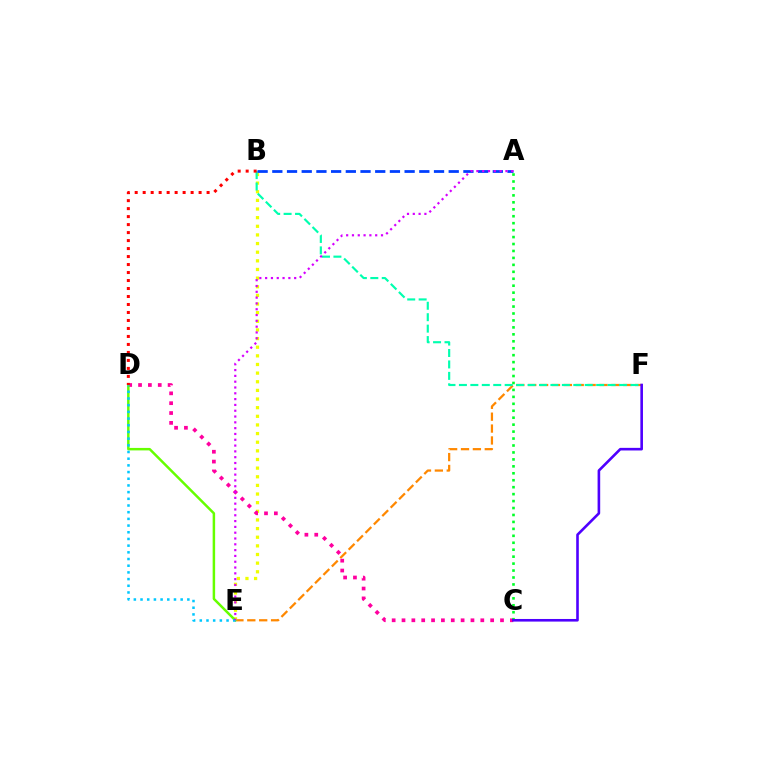{('E', 'F'): [{'color': '#ff8800', 'line_style': 'dashed', 'thickness': 1.61}], ('B', 'E'): [{'color': '#eeff00', 'line_style': 'dotted', 'thickness': 2.35}], ('B', 'F'): [{'color': '#00ffaf', 'line_style': 'dashed', 'thickness': 1.55}], ('C', 'D'): [{'color': '#ff00a0', 'line_style': 'dotted', 'thickness': 2.68}], ('D', 'E'): [{'color': '#66ff00', 'line_style': 'solid', 'thickness': 1.79}, {'color': '#00c7ff', 'line_style': 'dotted', 'thickness': 1.82}], ('A', 'B'): [{'color': '#003fff', 'line_style': 'dashed', 'thickness': 2.0}], ('B', 'D'): [{'color': '#ff0000', 'line_style': 'dotted', 'thickness': 2.17}], ('A', 'C'): [{'color': '#00ff27', 'line_style': 'dotted', 'thickness': 1.89}], ('C', 'F'): [{'color': '#4f00ff', 'line_style': 'solid', 'thickness': 1.88}], ('A', 'E'): [{'color': '#d600ff', 'line_style': 'dotted', 'thickness': 1.58}]}